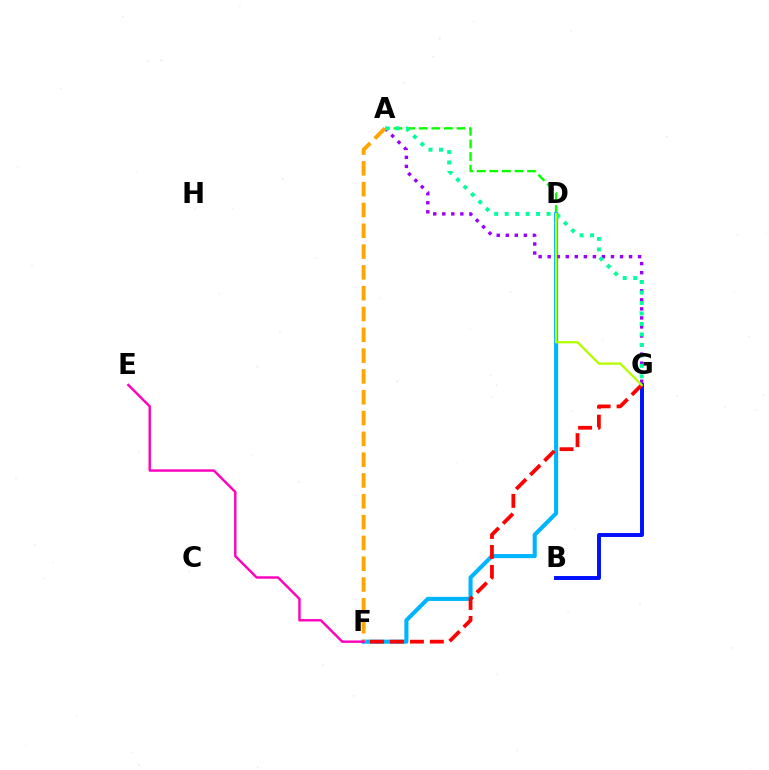{('A', 'D'): [{'color': '#08ff00', 'line_style': 'dashed', 'thickness': 1.71}], ('D', 'F'): [{'color': '#00b5ff', 'line_style': 'solid', 'thickness': 2.94}], ('A', 'G'): [{'color': '#9b00ff', 'line_style': 'dotted', 'thickness': 2.46}, {'color': '#00ff9d', 'line_style': 'dotted', 'thickness': 2.85}], ('A', 'F'): [{'color': '#ffa500', 'line_style': 'dashed', 'thickness': 2.83}], ('B', 'G'): [{'color': '#0010ff', 'line_style': 'solid', 'thickness': 2.83}], ('F', 'G'): [{'color': '#ff0000', 'line_style': 'dashed', 'thickness': 2.71}], ('E', 'F'): [{'color': '#ff00bd', 'line_style': 'solid', 'thickness': 1.75}], ('D', 'G'): [{'color': '#b3ff00', 'line_style': 'solid', 'thickness': 1.65}]}